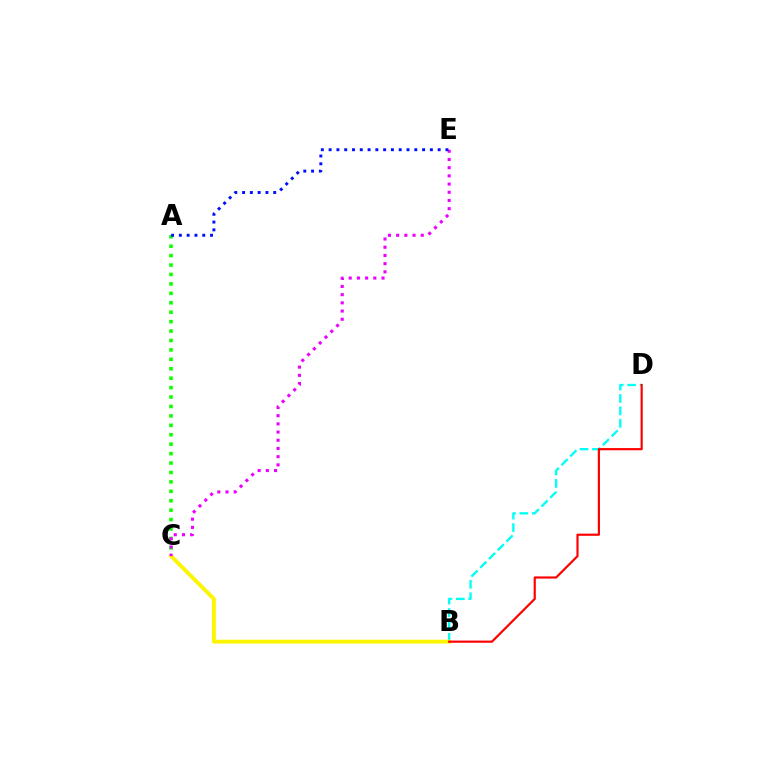{('B', 'D'): [{'color': '#00fff6', 'line_style': 'dashed', 'thickness': 1.69}, {'color': '#ff0000', 'line_style': 'solid', 'thickness': 1.57}], ('A', 'C'): [{'color': '#08ff00', 'line_style': 'dotted', 'thickness': 2.56}], ('B', 'C'): [{'color': '#fcf500', 'line_style': 'solid', 'thickness': 2.79}], ('C', 'E'): [{'color': '#ee00ff', 'line_style': 'dotted', 'thickness': 2.23}], ('A', 'E'): [{'color': '#0010ff', 'line_style': 'dotted', 'thickness': 2.12}]}